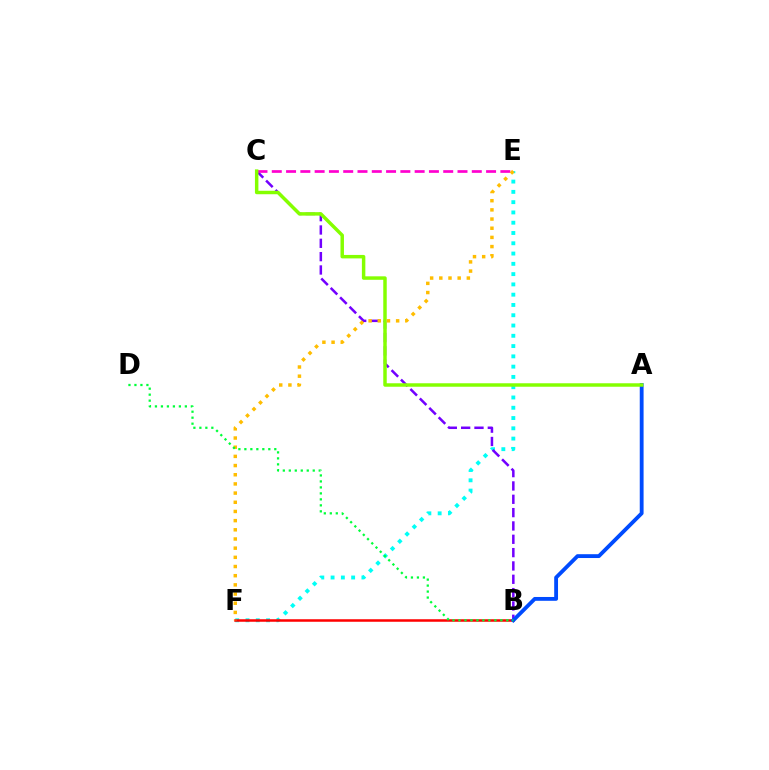{('E', 'F'): [{'color': '#00fff6', 'line_style': 'dotted', 'thickness': 2.79}, {'color': '#ffbd00', 'line_style': 'dotted', 'thickness': 2.49}], ('B', 'C'): [{'color': '#7200ff', 'line_style': 'dashed', 'thickness': 1.81}], ('B', 'F'): [{'color': '#ff0000', 'line_style': 'solid', 'thickness': 1.81}], ('C', 'E'): [{'color': '#ff00cf', 'line_style': 'dashed', 'thickness': 1.94}], ('A', 'B'): [{'color': '#004bff', 'line_style': 'solid', 'thickness': 2.76}], ('A', 'C'): [{'color': '#84ff00', 'line_style': 'solid', 'thickness': 2.5}], ('B', 'D'): [{'color': '#00ff39', 'line_style': 'dotted', 'thickness': 1.63}]}